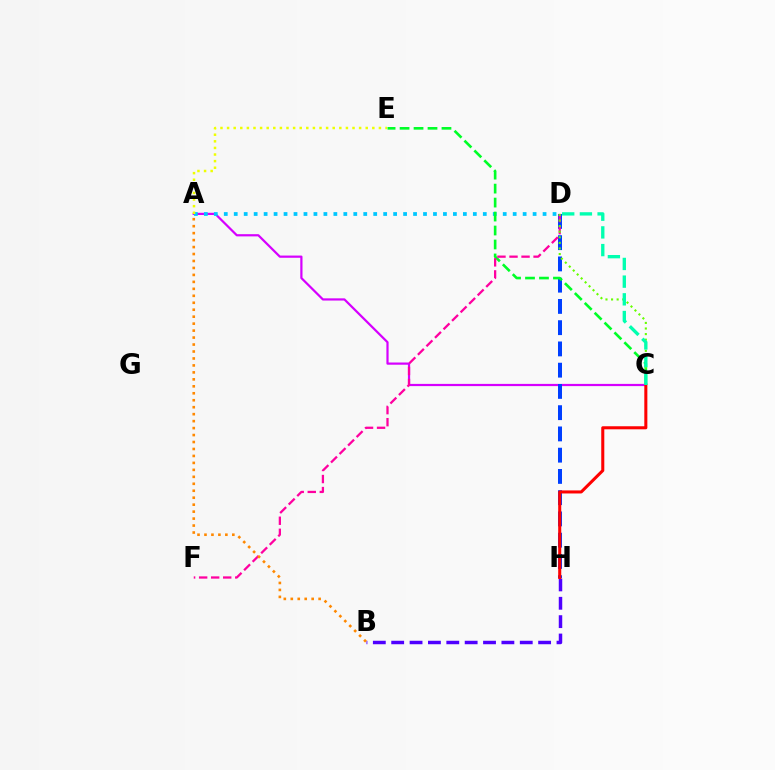{('A', 'C'): [{'color': '#d600ff', 'line_style': 'solid', 'thickness': 1.59}], ('D', 'H'): [{'color': '#003fff', 'line_style': 'dashed', 'thickness': 2.89}], ('A', 'D'): [{'color': '#00c7ff', 'line_style': 'dotted', 'thickness': 2.71}], ('C', 'E'): [{'color': '#00ff27', 'line_style': 'dashed', 'thickness': 1.9}], ('D', 'F'): [{'color': '#ff00a0', 'line_style': 'dashed', 'thickness': 1.64}], ('B', 'H'): [{'color': '#4f00ff', 'line_style': 'dashed', 'thickness': 2.5}], ('A', 'B'): [{'color': '#ff8800', 'line_style': 'dotted', 'thickness': 1.89}], ('C', 'D'): [{'color': '#66ff00', 'line_style': 'dotted', 'thickness': 1.52}, {'color': '#00ffaf', 'line_style': 'dashed', 'thickness': 2.4}], ('C', 'H'): [{'color': '#ff0000', 'line_style': 'solid', 'thickness': 2.19}], ('A', 'E'): [{'color': '#eeff00', 'line_style': 'dotted', 'thickness': 1.79}]}